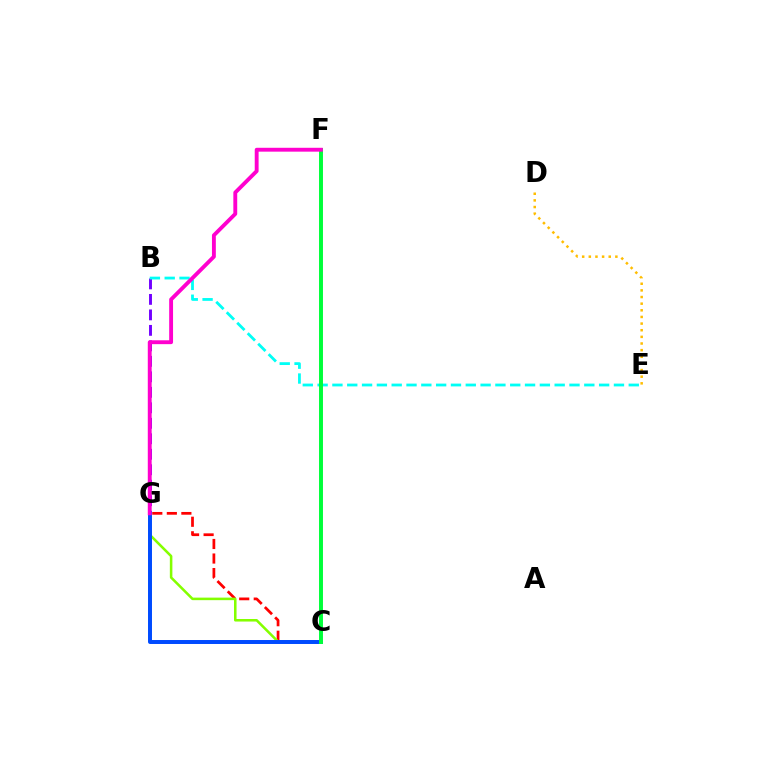{('C', 'G'): [{'color': '#ff0000', 'line_style': 'dashed', 'thickness': 1.98}, {'color': '#84ff00', 'line_style': 'solid', 'thickness': 1.83}, {'color': '#004bff', 'line_style': 'solid', 'thickness': 2.86}], ('B', 'G'): [{'color': '#7200ff', 'line_style': 'dashed', 'thickness': 2.1}], ('D', 'E'): [{'color': '#ffbd00', 'line_style': 'dotted', 'thickness': 1.8}], ('B', 'E'): [{'color': '#00fff6', 'line_style': 'dashed', 'thickness': 2.01}], ('C', 'F'): [{'color': '#00ff39', 'line_style': 'solid', 'thickness': 2.84}], ('F', 'G'): [{'color': '#ff00cf', 'line_style': 'solid', 'thickness': 2.79}]}